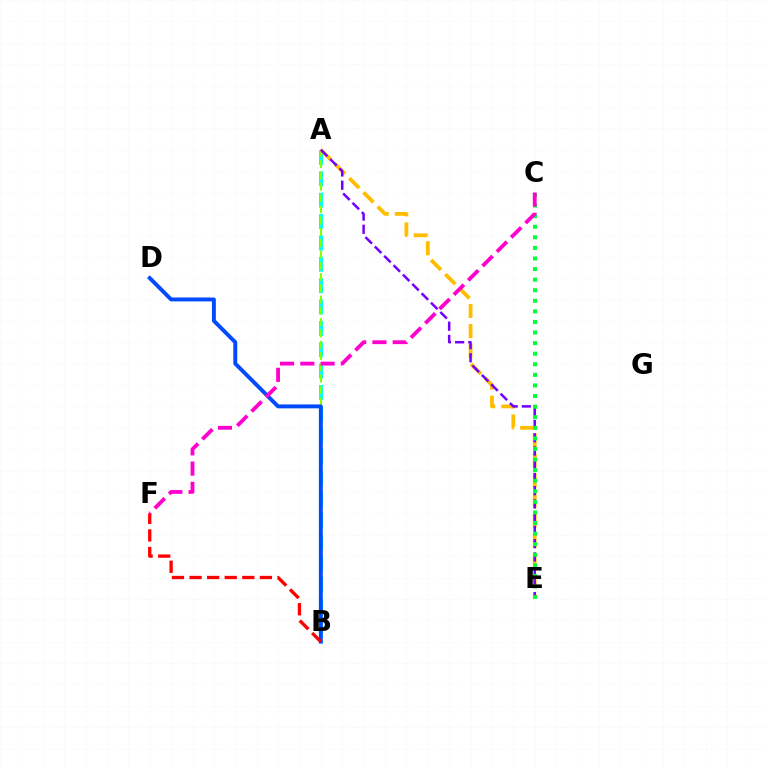{('A', 'B'): [{'color': '#00fff6', 'line_style': 'dashed', 'thickness': 2.9}, {'color': '#84ff00', 'line_style': 'dashed', 'thickness': 1.53}], ('B', 'D'): [{'color': '#004bff', 'line_style': 'solid', 'thickness': 2.82}], ('A', 'E'): [{'color': '#ffbd00', 'line_style': 'dashed', 'thickness': 2.73}, {'color': '#7200ff', 'line_style': 'dashed', 'thickness': 1.8}], ('B', 'F'): [{'color': '#ff0000', 'line_style': 'dashed', 'thickness': 2.39}], ('C', 'E'): [{'color': '#00ff39', 'line_style': 'dotted', 'thickness': 2.88}], ('C', 'F'): [{'color': '#ff00cf', 'line_style': 'dashed', 'thickness': 2.75}]}